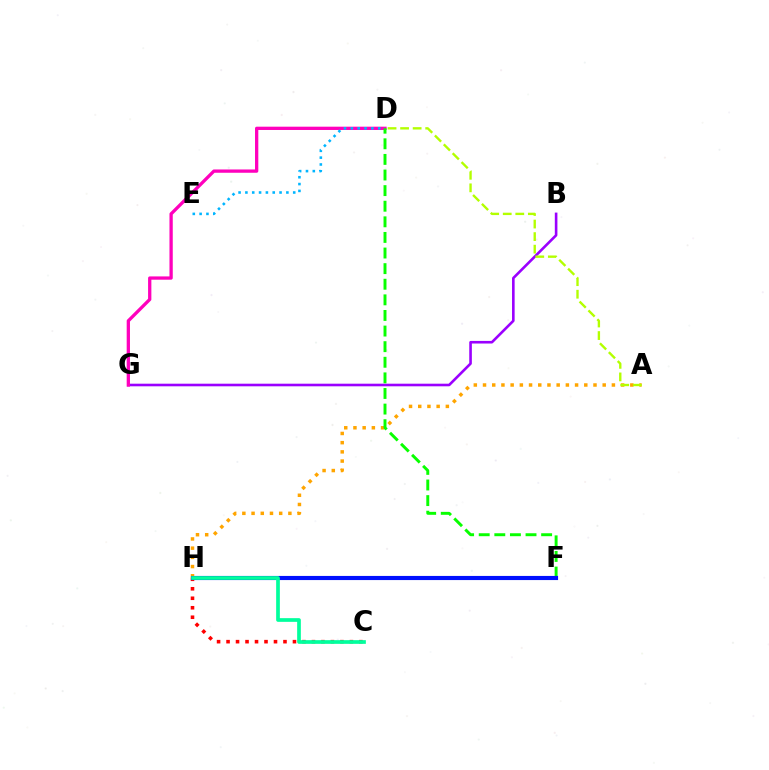{('B', 'G'): [{'color': '#9b00ff', 'line_style': 'solid', 'thickness': 1.88}], ('A', 'H'): [{'color': '#ffa500', 'line_style': 'dotted', 'thickness': 2.5}], ('D', 'G'): [{'color': '#ff00bd', 'line_style': 'solid', 'thickness': 2.37}], ('A', 'D'): [{'color': '#b3ff00', 'line_style': 'dashed', 'thickness': 1.71}], ('D', 'E'): [{'color': '#00b5ff', 'line_style': 'dotted', 'thickness': 1.86}], ('D', 'F'): [{'color': '#08ff00', 'line_style': 'dashed', 'thickness': 2.12}], ('C', 'H'): [{'color': '#ff0000', 'line_style': 'dotted', 'thickness': 2.58}, {'color': '#00ff9d', 'line_style': 'solid', 'thickness': 2.66}], ('F', 'H'): [{'color': '#0010ff', 'line_style': 'solid', 'thickness': 2.98}]}